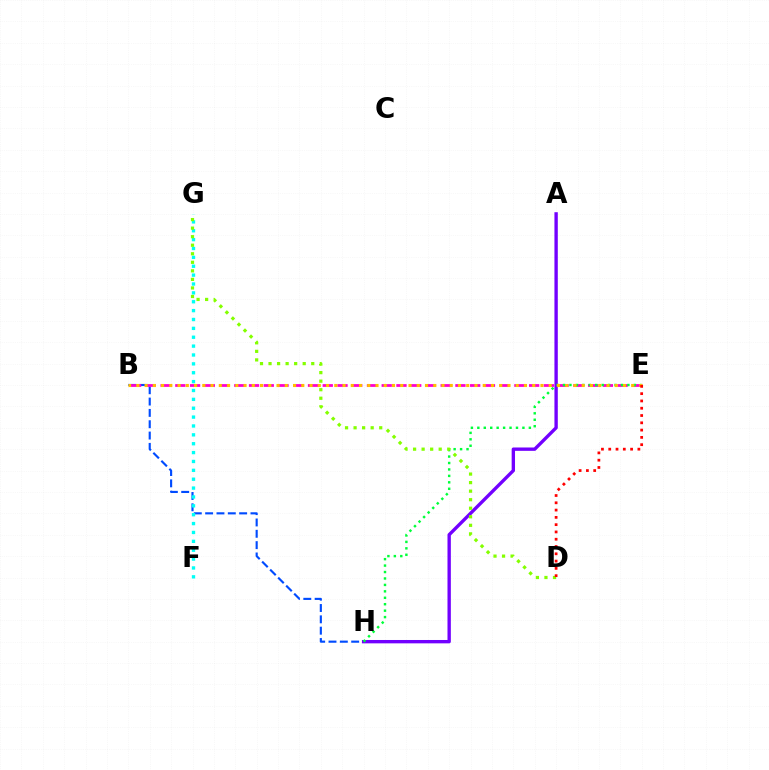{('B', 'H'): [{'color': '#004bff', 'line_style': 'dashed', 'thickness': 1.54}], ('B', 'E'): [{'color': '#ff00cf', 'line_style': 'dashed', 'thickness': 2.0}, {'color': '#ffbd00', 'line_style': 'dotted', 'thickness': 2.24}], ('A', 'H'): [{'color': '#7200ff', 'line_style': 'solid', 'thickness': 2.42}], ('F', 'G'): [{'color': '#00fff6', 'line_style': 'dotted', 'thickness': 2.41}], ('E', 'H'): [{'color': '#00ff39', 'line_style': 'dotted', 'thickness': 1.75}], ('D', 'G'): [{'color': '#84ff00', 'line_style': 'dotted', 'thickness': 2.32}], ('D', 'E'): [{'color': '#ff0000', 'line_style': 'dotted', 'thickness': 1.98}]}